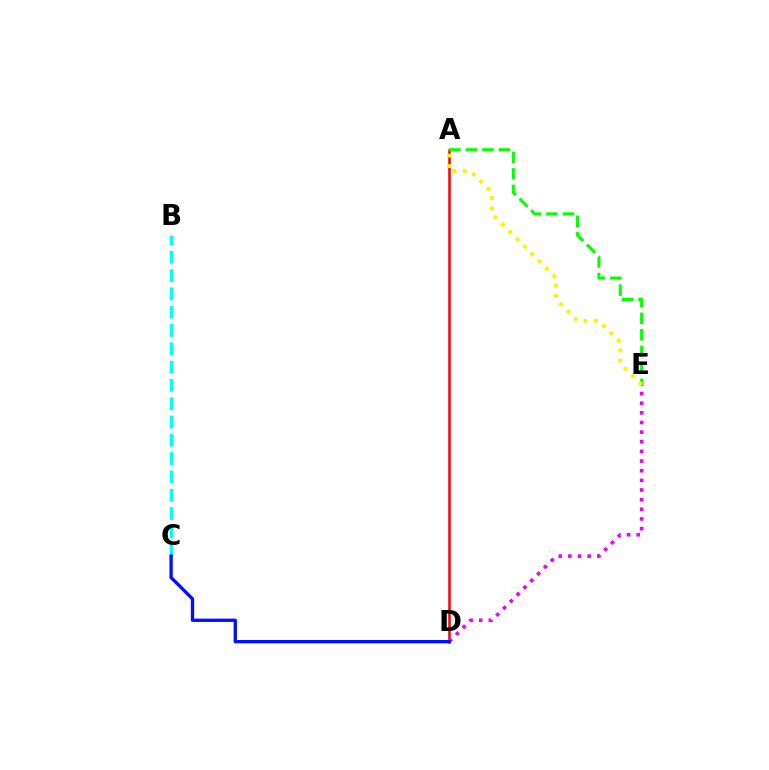{('A', 'D'): [{'color': '#ff0000', 'line_style': 'solid', 'thickness': 1.84}], ('A', 'E'): [{'color': '#08ff00', 'line_style': 'dashed', 'thickness': 2.24}, {'color': '#fcf500', 'line_style': 'dotted', 'thickness': 2.82}], ('D', 'E'): [{'color': '#ee00ff', 'line_style': 'dotted', 'thickness': 2.62}], ('B', 'C'): [{'color': '#00fff6', 'line_style': 'dashed', 'thickness': 2.49}], ('C', 'D'): [{'color': '#0010ff', 'line_style': 'solid', 'thickness': 2.39}]}